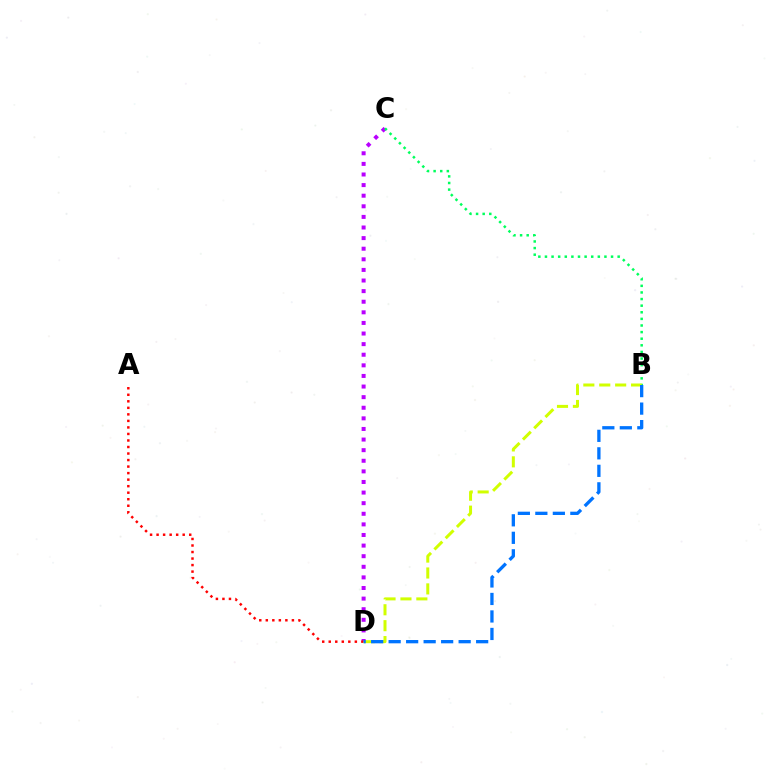{('C', 'D'): [{'color': '#b900ff', 'line_style': 'dotted', 'thickness': 2.88}], ('A', 'D'): [{'color': '#ff0000', 'line_style': 'dotted', 'thickness': 1.77}], ('B', 'C'): [{'color': '#00ff5c', 'line_style': 'dotted', 'thickness': 1.8}], ('B', 'D'): [{'color': '#d1ff00', 'line_style': 'dashed', 'thickness': 2.16}, {'color': '#0074ff', 'line_style': 'dashed', 'thickness': 2.38}]}